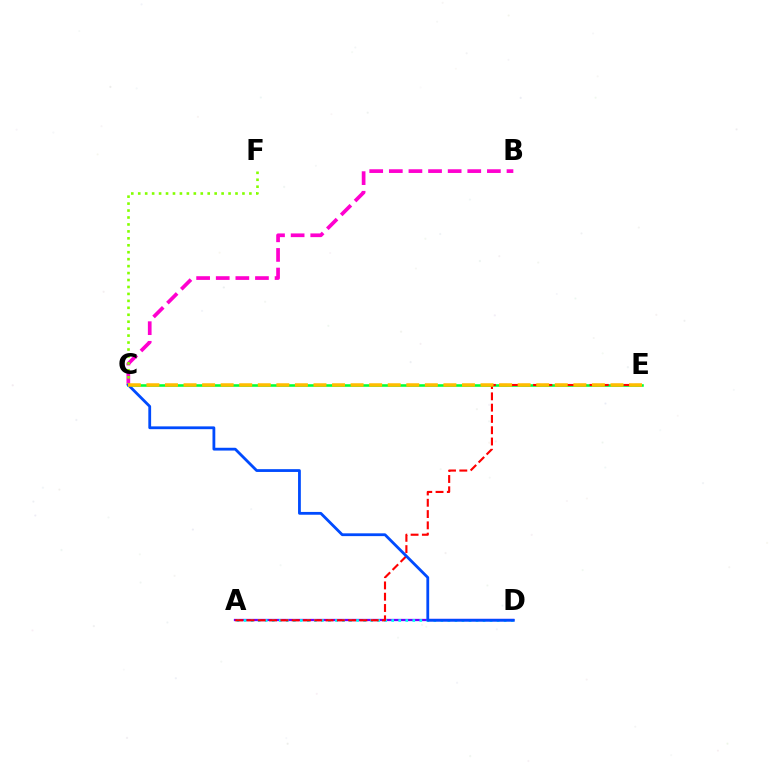{('A', 'D'): [{'color': '#7200ff', 'line_style': 'solid', 'thickness': 1.64}, {'color': '#00fff6', 'line_style': 'dotted', 'thickness': 1.91}], ('C', 'E'): [{'color': '#00ff39', 'line_style': 'solid', 'thickness': 1.85}, {'color': '#ffbd00', 'line_style': 'dashed', 'thickness': 2.52}], ('A', 'E'): [{'color': '#ff0000', 'line_style': 'dashed', 'thickness': 1.53}], ('B', 'C'): [{'color': '#ff00cf', 'line_style': 'dashed', 'thickness': 2.66}], ('C', 'F'): [{'color': '#84ff00', 'line_style': 'dotted', 'thickness': 1.89}], ('C', 'D'): [{'color': '#004bff', 'line_style': 'solid', 'thickness': 2.02}]}